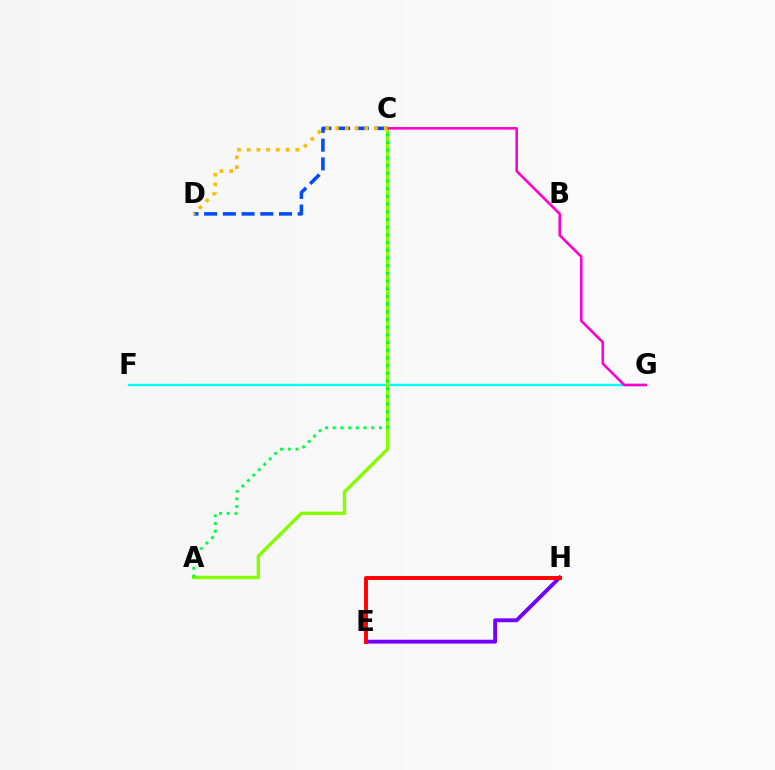{('C', 'D'): [{'color': '#004bff', 'line_style': 'dashed', 'thickness': 2.54}, {'color': '#ffbd00', 'line_style': 'dotted', 'thickness': 2.64}], ('E', 'H'): [{'color': '#7200ff', 'line_style': 'solid', 'thickness': 2.79}, {'color': '#ff0000', 'line_style': 'solid', 'thickness': 2.82}], ('F', 'G'): [{'color': '#00fff6', 'line_style': 'solid', 'thickness': 1.72}], ('A', 'C'): [{'color': '#84ff00', 'line_style': 'solid', 'thickness': 2.44}, {'color': '#00ff39', 'line_style': 'dotted', 'thickness': 2.09}], ('C', 'G'): [{'color': '#ff00cf', 'line_style': 'solid', 'thickness': 1.87}]}